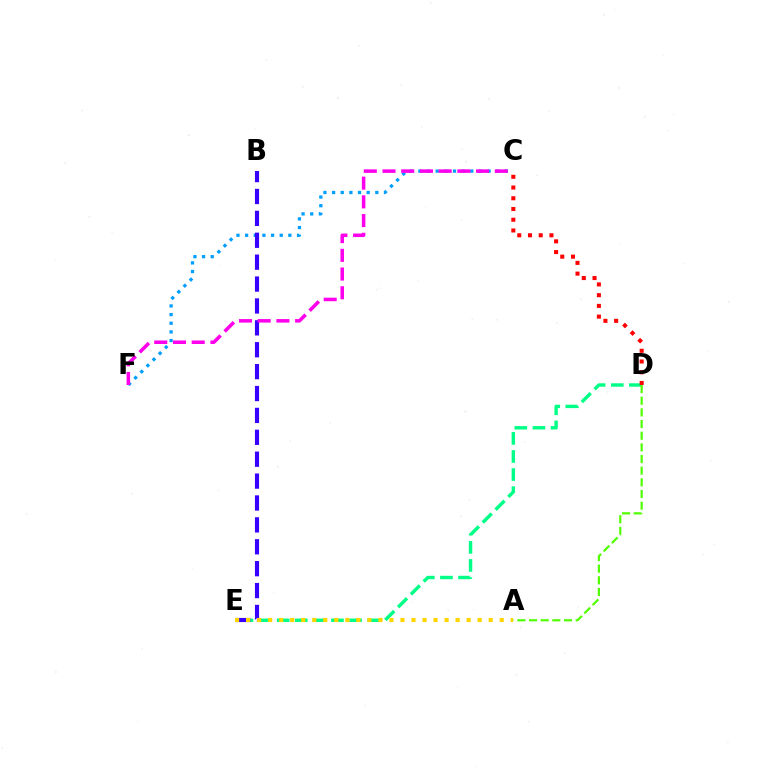{('D', 'E'): [{'color': '#00ff86', 'line_style': 'dashed', 'thickness': 2.46}], ('C', 'F'): [{'color': '#009eff', 'line_style': 'dotted', 'thickness': 2.35}, {'color': '#ff00ed', 'line_style': 'dashed', 'thickness': 2.54}], ('B', 'E'): [{'color': '#3700ff', 'line_style': 'dashed', 'thickness': 2.97}], ('A', 'D'): [{'color': '#4fff00', 'line_style': 'dashed', 'thickness': 1.58}], ('A', 'E'): [{'color': '#ffd500', 'line_style': 'dotted', 'thickness': 3.0}], ('C', 'D'): [{'color': '#ff0000', 'line_style': 'dotted', 'thickness': 2.92}]}